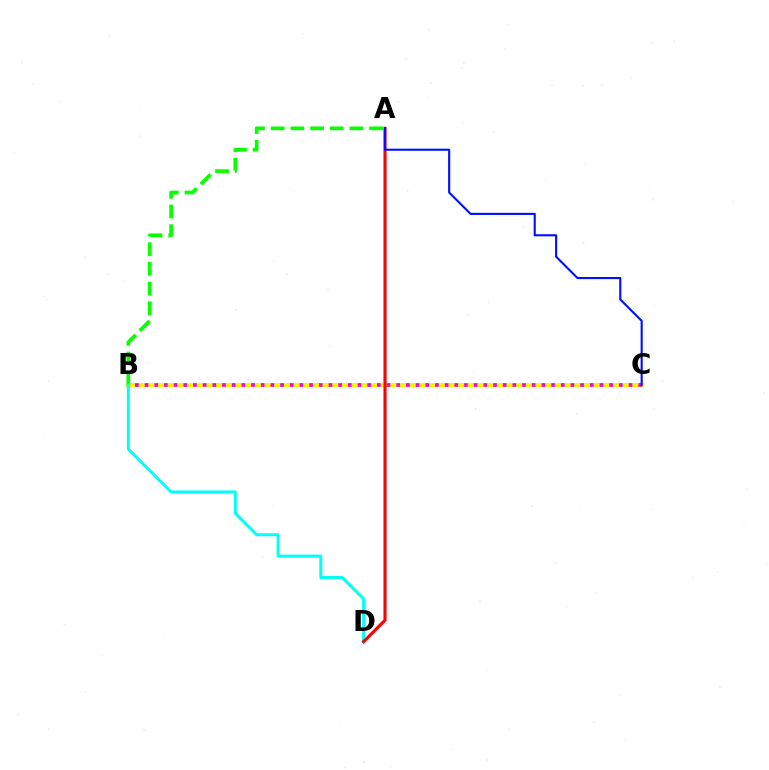{('B', 'C'): [{'color': '#fcf500', 'line_style': 'solid', 'thickness': 2.89}, {'color': '#ee00ff', 'line_style': 'dotted', 'thickness': 2.63}], ('A', 'B'): [{'color': '#08ff00', 'line_style': 'dashed', 'thickness': 2.67}], ('B', 'D'): [{'color': '#00fff6', 'line_style': 'solid', 'thickness': 2.14}], ('A', 'D'): [{'color': '#ff0000', 'line_style': 'solid', 'thickness': 2.23}], ('A', 'C'): [{'color': '#0010ff', 'line_style': 'solid', 'thickness': 1.52}]}